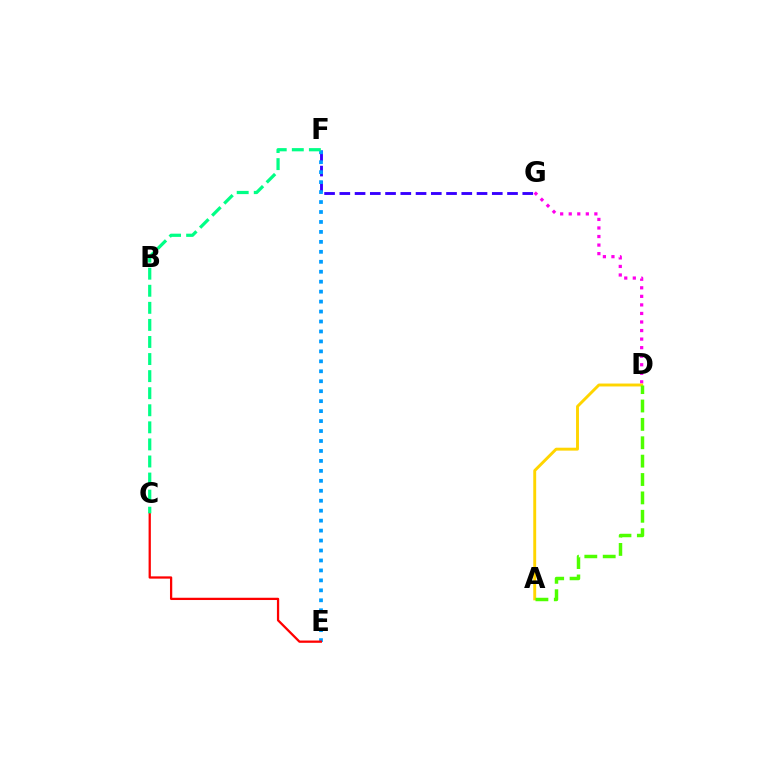{('D', 'G'): [{'color': '#ff00ed', 'line_style': 'dotted', 'thickness': 2.32}], ('F', 'G'): [{'color': '#3700ff', 'line_style': 'dashed', 'thickness': 2.07}], ('E', 'F'): [{'color': '#009eff', 'line_style': 'dotted', 'thickness': 2.71}], ('A', 'D'): [{'color': '#ffd500', 'line_style': 'solid', 'thickness': 2.1}, {'color': '#4fff00', 'line_style': 'dashed', 'thickness': 2.5}], ('C', 'E'): [{'color': '#ff0000', 'line_style': 'solid', 'thickness': 1.63}], ('C', 'F'): [{'color': '#00ff86', 'line_style': 'dashed', 'thickness': 2.32}]}